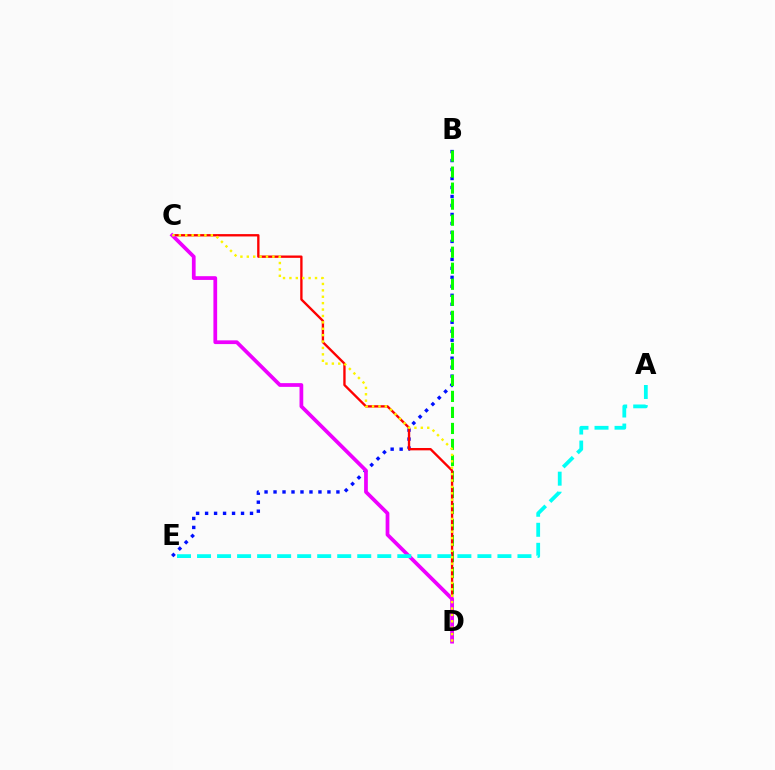{('B', 'E'): [{'color': '#0010ff', 'line_style': 'dotted', 'thickness': 2.44}], ('B', 'D'): [{'color': '#08ff00', 'line_style': 'dashed', 'thickness': 2.18}], ('C', 'D'): [{'color': '#ff0000', 'line_style': 'solid', 'thickness': 1.69}, {'color': '#ee00ff', 'line_style': 'solid', 'thickness': 2.69}, {'color': '#fcf500', 'line_style': 'dotted', 'thickness': 1.74}], ('A', 'E'): [{'color': '#00fff6', 'line_style': 'dashed', 'thickness': 2.72}]}